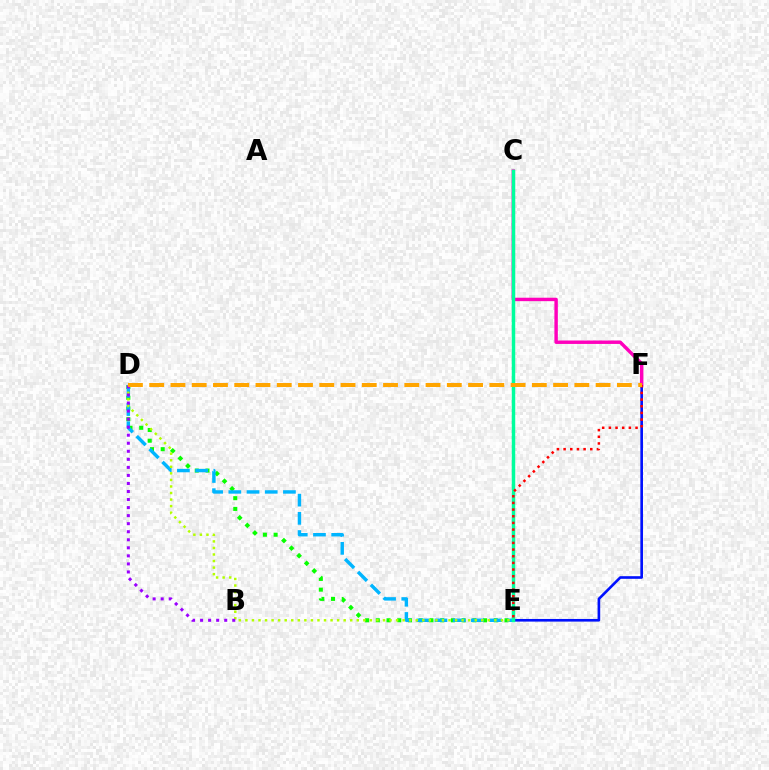{('D', 'E'): [{'color': '#08ff00', 'line_style': 'dotted', 'thickness': 2.91}, {'color': '#00b5ff', 'line_style': 'dashed', 'thickness': 2.47}, {'color': '#b3ff00', 'line_style': 'dotted', 'thickness': 1.78}], ('E', 'F'): [{'color': '#0010ff', 'line_style': 'solid', 'thickness': 1.9}, {'color': '#ff0000', 'line_style': 'dotted', 'thickness': 1.81}], ('C', 'F'): [{'color': '#ff00bd', 'line_style': 'solid', 'thickness': 2.47}], ('C', 'E'): [{'color': '#00ff9d', 'line_style': 'solid', 'thickness': 2.49}], ('B', 'D'): [{'color': '#9b00ff', 'line_style': 'dotted', 'thickness': 2.19}], ('D', 'F'): [{'color': '#ffa500', 'line_style': 'dashed', 'thickness': 2.89}]}